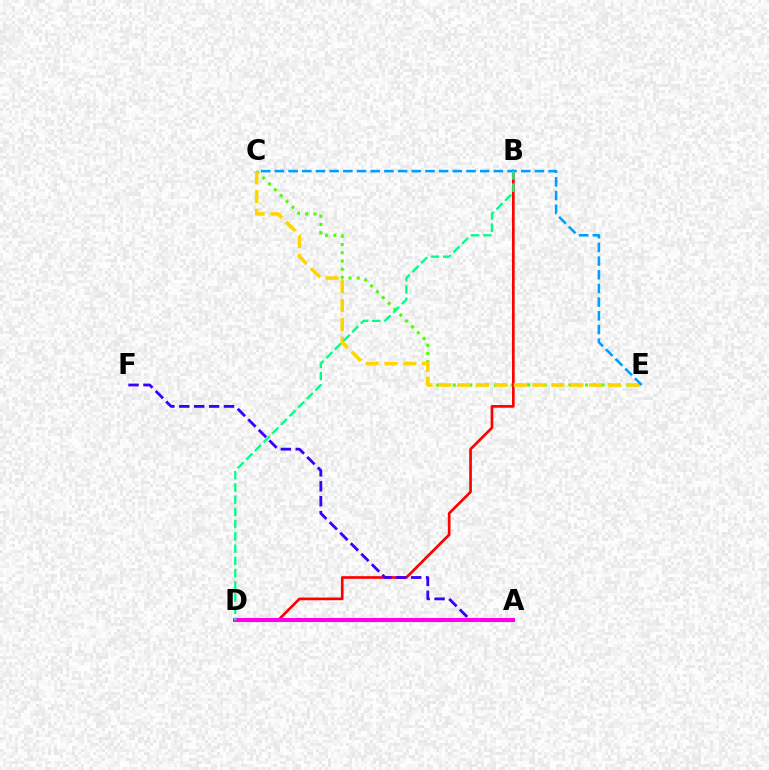{('C', 'E'): [{'color': '#4fff00', 'line_style': 'dotted', 'thickness': 2.25}, {'color': '#ffd500', 'line_style': 'dashed', 'thickness': 2.56}, {'color': '#009eff', 'line_style': 'dashed', 'thickness': 1.86}], ('B', 'D'): [{'color': '#ff0000', 'line_style': 'solid', 'thickness': 1.93}, {'color': '#00ff86', 'line_style': 'dashed', 'thickness': 1.66}], ('A', 'F'): [{'color': '#3700ff', 'line_style': 'dashed', 'thickness': 2.02}], ('A', 'D'): [{'color': '#ff00ed', 'line_style': 'solid', 'thickness': 2.96}]}